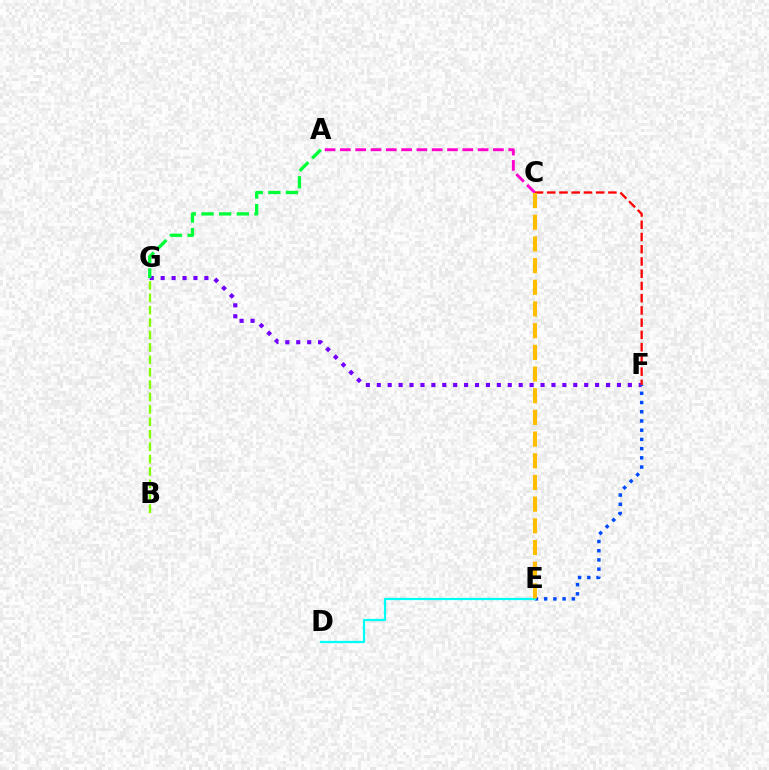{('F', 'G'): [{'color': '#7200ff', 'line_style': 'dotted', 'thickness': 2.97}], ('A', 'G'): [{'color': '#00ff39', 'line_style': 'dashed', 'thickness': 2.4}], ('E', 'F'): [{'color': '#004bff', 'line_style': 'dotted', 'thickness': 2.5}], ('C', 'F'): [{'color': '#ff0000', 'line_style': 'dashed', 'thickness': 1.66}], ('A', 'C'): [{'color': '#ff00cf', 'line_style': 'dashed', 'thickness': 2.08}], ('D', 'E'): [{'color': '#00fff6', 'line_style': 'solid', 'thickness': 1.62}], ('B', 'G'): [{'color': '#84ff00', 'line_style': 'dashed', 'thickness': 1.69}], ('C', 'E'): [{'color': '#ffbd00', 'line_style': 'dashed', 'thickness': 2.95}]}